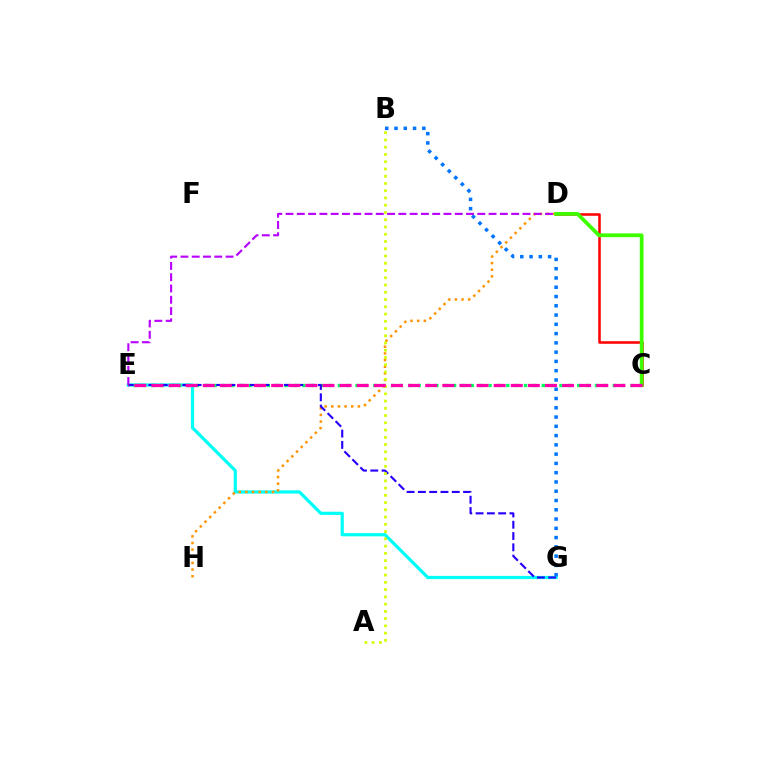{('E', 'G'): [{'color': '#00fff6', 'line_style': 'solid', 'thickness': 2.31}, {'color': '#2500ff', 'line_style': 'dashed', 'thickness': 1.53}], ('C', 'D'): [{'color': '#ff0000', 'line_style': 'solid', 'thickness': 1.83}, {'color': '#3dff00', 'line_style': 'solid', 'thickness': 2.71}], ('B', 'G'): [{'color': '#0074ff', 'line_style': 'dotted', 'thickness': 2.52}], ('C', 'E'): [{'color': '#00ff5c', 'line_style': 'dotted', 'thickness': 2.41}, {'color': '#ff00ac', 'line_style': 'dashed', 'thickness': 2.32}], ('D', 'H'): [{'color': '#ff9400', 'line_style': 'dotted', 'thickness': 1.81}], ('D', 'E'): [{'color': '#b900ff', 'line_style': 'dashed', 'thickness': 1.53}], ('A', 'B'): [{'color': '#d1ff00', 'line_style': 'dotted', 'thickness': 1.97}]}